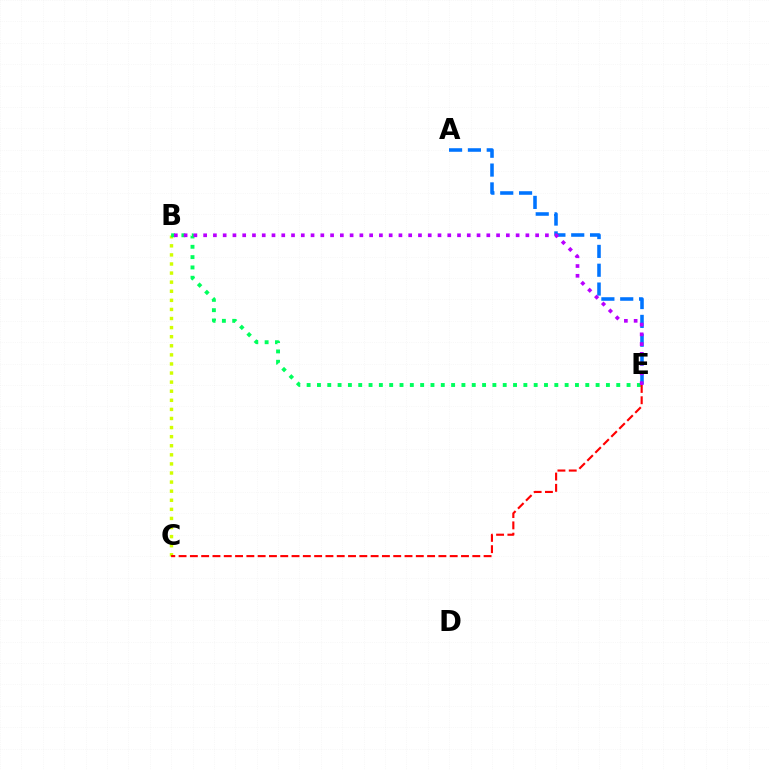{('A', 'E'): [{'color': '#0074ff', 'line_style': 'dashed', 'thickness': 2.56}], ('B', 'C'): [{'color': '#d1ff00', 'line_style': 'dotted', 'thickness': 2.47}], ('B', 'E'): [{'color': '#00ff5c', 'line_style': 'dotted', 'thickness': 2.8}, {'color': '#b900ff', 'line_style': 'dotted', 'thickness': 2.65}], ('C', 'E'): [{'color': '#ff0000', 'line_style': 'dashed', 'thickness': 1.53}]}